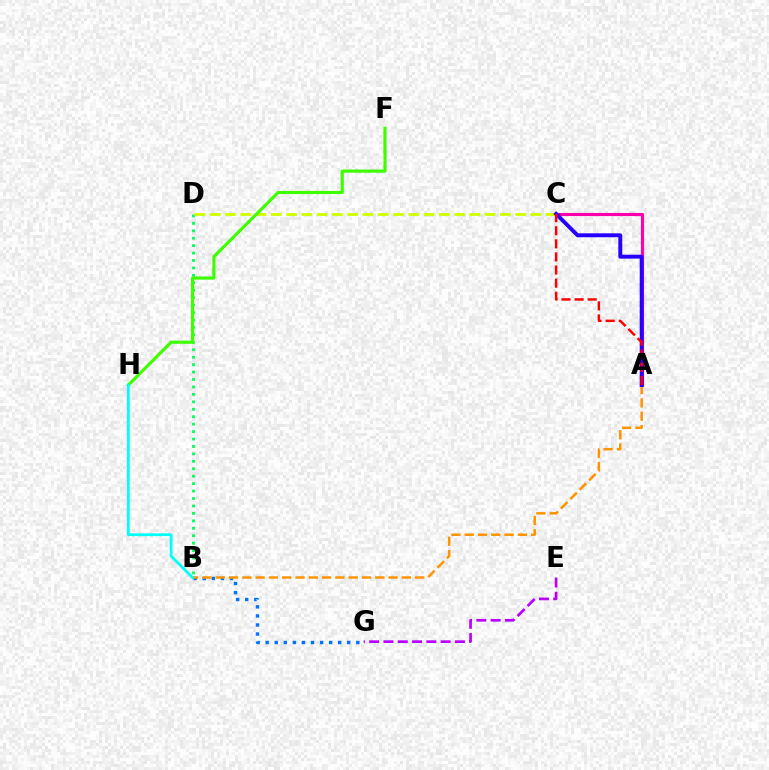{('B', 'D'): [{'color': '#00ff5c', 'line_style': 'dotted', 'thickness': 2.02}], ('C', 'D'): [{'color': '#d1ff00', 'line_style': 'dashed', 'thickness': 2.07}], ('A', 'C'): [{'color': '#ff00ac', 'line_style': 'solid', 'thickness': 2.26}, {'color': '#2500ff', 'line_style': 'solid', 'thickness': 2.81}, {'color': '#ff0000', 'line_style': 'dashed', 'thickness': 1.78}], ('B', 'G'): [{'color': '#0074ff', 'line_style': 'dotted', 'thickness': 2.46}], ('E', 'G'): [{'color': '#b900ff', 'line_style': 'dashed', 'thickness': 1.94}], ('A', 'B'): [{'color': '#ff9400', 'line_style': 'dashed', 'thickness': 1.81}], ('F', 'H'): [{'color': '#3dff00', 'line_style': 'solid', 'thickness': 2.28}], ('B', 'H'): [{'color': '#00fff6', 'line_style': 'solid', 'thickness': 2.0}]}